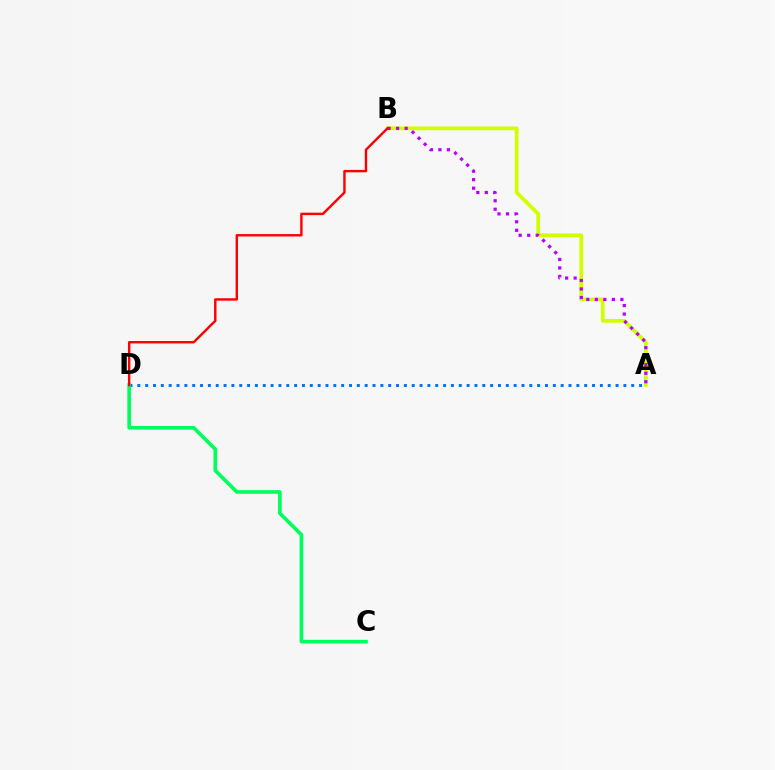{('A', 'D'): [{'color': '#0074ff', 'line_style': 'dotted', 'thickness': 2.13}], ('C', 'D'): [{'color': '#00ff5c', 'line_style': 'solid', 'thickness': 2.62}], ('A', 'B'): [{'color': '#d1ff00', 'line_style': 'solid', 'thickness': 2.71}, {'color': '#b900ff', 'line_style': 'dotted', 'thickness': 2.31}], ('B', 'D'): [{'color': '#ff0000', 'line_style': 'solid', 'thickness': 1.74}]}